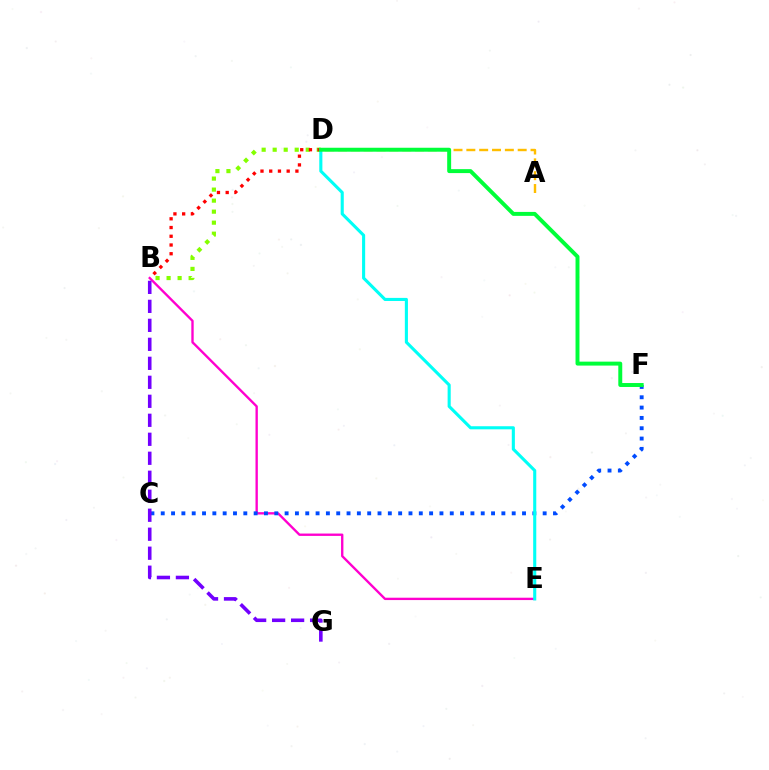{('A', 'D'): [{'color': '#ffbd00', 'line_style': 'dashed', 'thickness': 1.74}], ('B', 'E'): [{'color': '#ff00cf', 'line_style': 'solid', 'thickness': 1.7}], ('C', 'F'): [{'color': '#004bff', 'line_style': 'dotted', 'thickness': 2.8}], ('B', 'D'): [{'color': '#84ff00', 'line_style': 'dotted', 'thickness': 2.99}, {'color': '#ff0000', 'line_style': 'dotted', 'thickness': 2.37}], ('D', 'E'): [{'color': '#00fff6', 'line_style': 'solid', 'thickness': 2.23}], ('B', 'G'): [{'color': '#7200ff', 'line_style': 'dashed', 'thickness': 2.58}], ('D', 'F'): [{'color': '#00ff39', 'line_style': 'solid', 'thickness': 2.84}]}